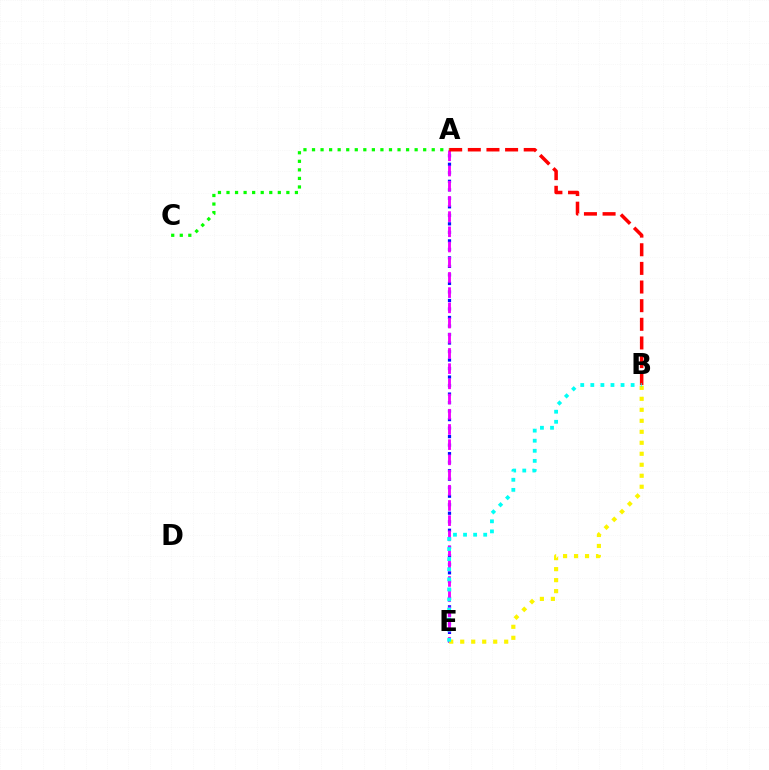{('A', 'C'): [{'color': '#08ff00', 'line_style': 'dotted', 'thickness': 2.32}], ('A', 'E'): [{'color': '#0010ff', 'line_style': 'dotted', 'thickness': 2.31}, {'color': '#ee00ff', 'line_style': 'dashed', 'thickness': 2.07}], ('B', 'E'): [{'color': '#fcf500', 'line_style': 'dotted', 'thickness': 2.99}, {'color': '#00fff6', 'line_style': 'dotted', 'thickness': 2.74}], ('A', 'B'): [{'color': '#ff0000', 'line_style': 'dashed', 'thickness': 2.53}]}